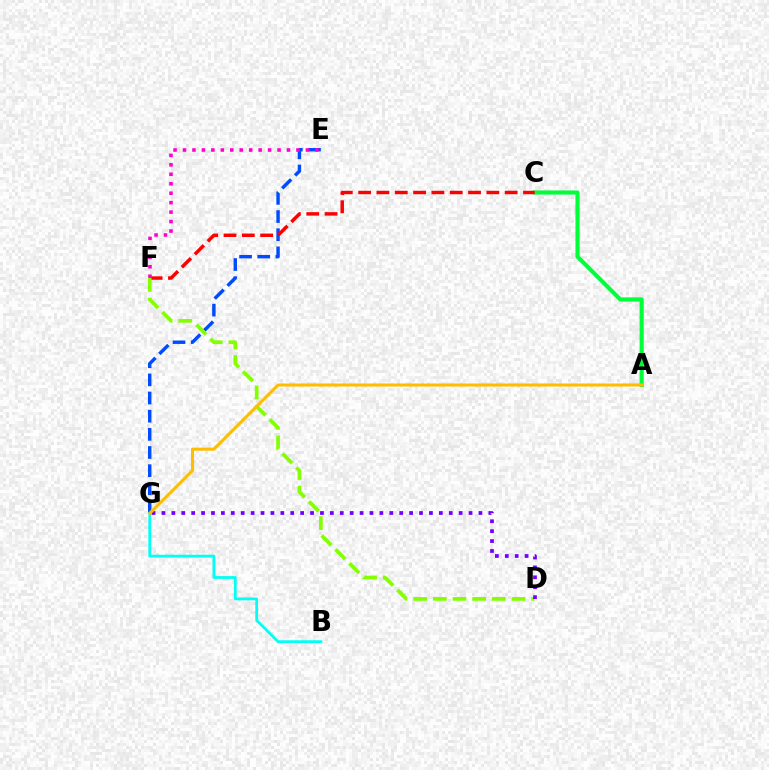{('A', 'C'): [{'color': '#00ff39', 'line_style': 'solid', 'thickness': 2.97}], ('E', 'G'): [{'color': '#004bff', 'line_style': 'dashed', 'thickness': 2.47}], ('C', 'F'): [{'color': '#ff0000', 'line_style': 'dashed', 'thickness': 2.49}], ('D', 'F'): [{'color': '#84ff00', 'line_style': 'dashed', 'thickness': 2.67}], ('E', 'F'): [{'color': '#ff00cf', 'line_style': 'dotted', 'thickness': 2.57}], ('B', 'G'): [{'color': '#00fff6', 'line_style': 'solid', 'thickness': 2.0}], ('D', 'G'): [{'color': '#7200ff', 'line_style': 'dotted', 'thickness': 2.69}], ('A', 'G'): [{'color': '#ffbd00', 'line_style': 'solid', 'thickness': 2.19}]}